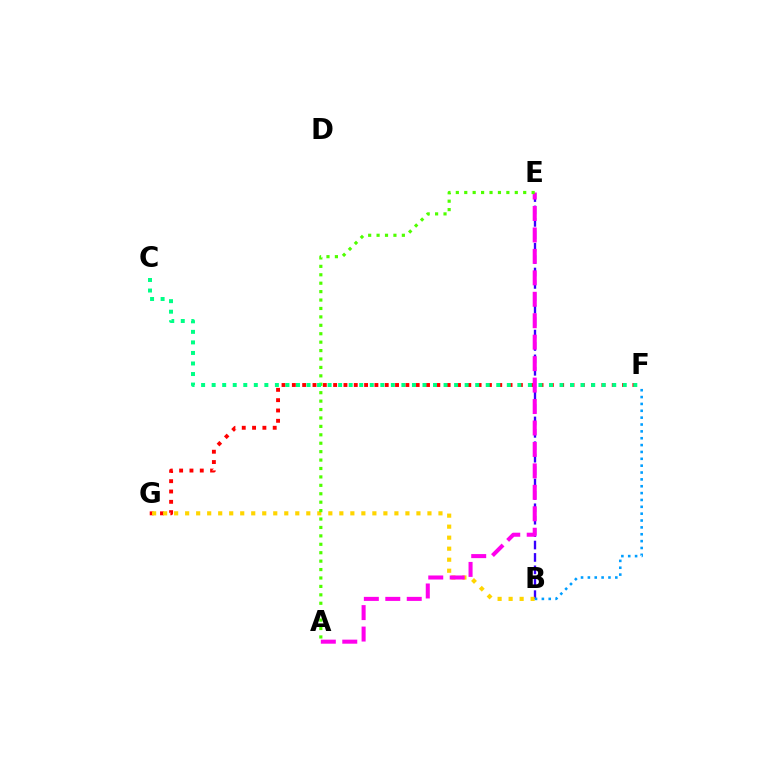{('F', 'G'): [{'color': '#ff0000', 'line_style': 'dotted', 'thickness': 2.8}], ('B', 'E'): [{'color': '#3700ff', 'line_style': 'dashed', 'thickness': 1.69}], ('B', 'G'): [{'color': '#ffd500', 'line_style': 'dotted', 'thickness': 2.99}], ('A', 'E'): [{'color': '#ff00ed', 'line_style': 'dashed', 'thickness': 2.91}, {'color': '#4fff00', 'line_style': 'dotted', 'thickness': 2.29}], ('B', 'F'): [{'color': '#009eff', 'line_style': 'dotted', 'thickness': 1.86}], ('C', 'F'): [{'color': '#00ff86', 'line_style': 'dotted', 'thickness': 2.86}]}